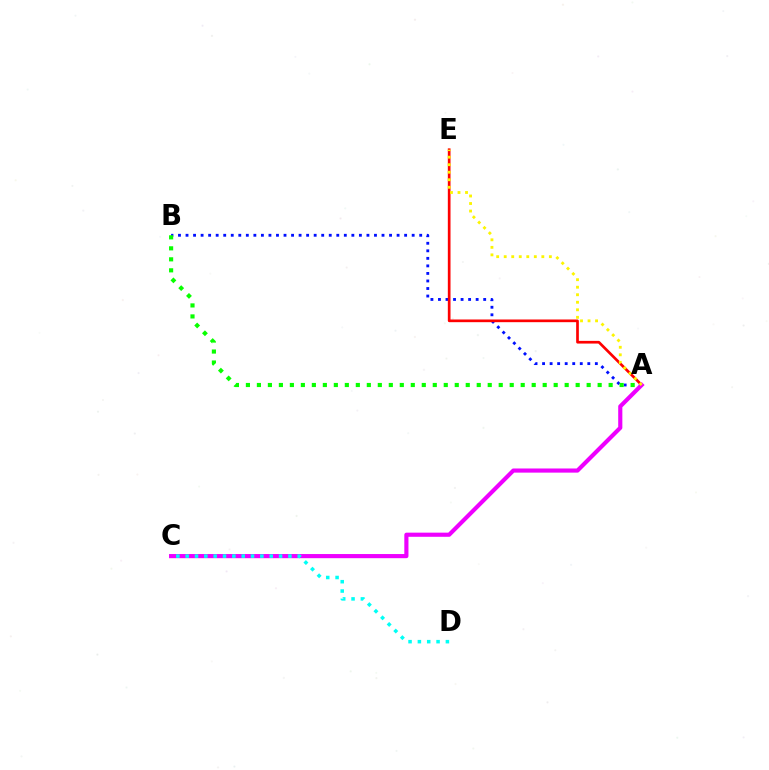{('A', 'B'): [{'color': '#0010ff', 'line_style': 'dotted', 'thickness': 2.05}, {'color': '#08ff00', 'line_style': 'dotted', 'thickness': 2.99}], ('A', 'E'): [{'color': '#ff0000', 'line_style': 'solid', 'thickness': 1.94}, {'color': '#fcf500', 'line_style': 'dotted', 'thickness': 2.04}], ('A', 'C'): [{'color': '#ee00ff', 'line_style': 'solid', 'thickness': 2.98}], ('C', 'D'): [{'color': '#00fff6', 'line_style': 'dotted', 'thickness': 2.54}]}